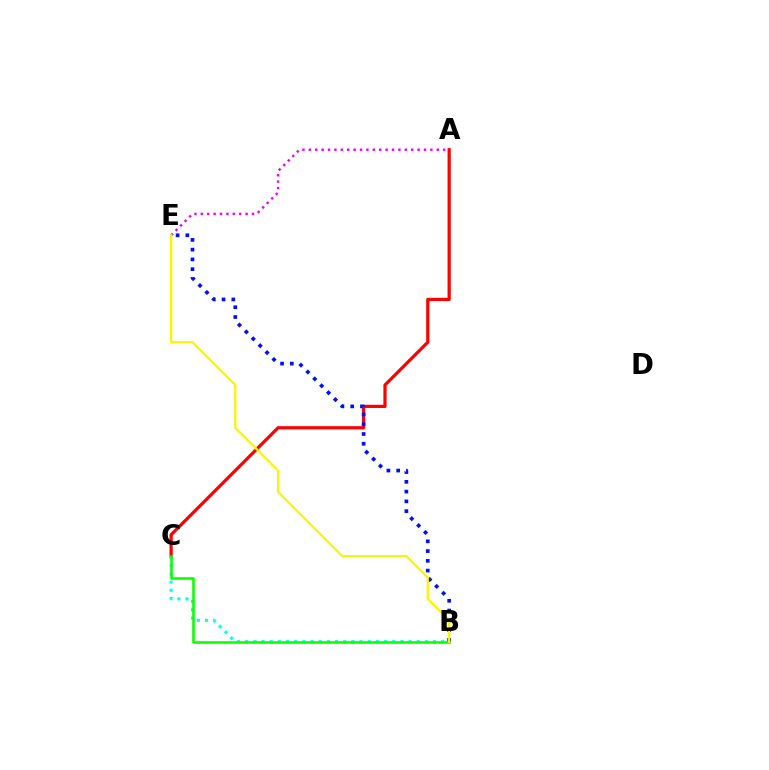{('A', 'C'): [{'color': '#ff0000', 'line_style': 'solid', 'thickness': 2.31}], ('B', 'E'): [{'color': '#0010ff', 'line_style': 'dotted', 'thickness': 2.65}, {'color': '#fcf500', 'line_style': 'solid', 'thickness': 1.62}], ('A', 'E'): [{'color': '#ee00ff', 'line_style': 'dotted', 'thickness': 1.74}], ('B', 'C'): [{'color': '#00fff6', 'line_style': 'dotted', 'thickness': 2.22}, {'color': '#08ff00', 'line_style': 'solid', 'thickness': 1.84}]}